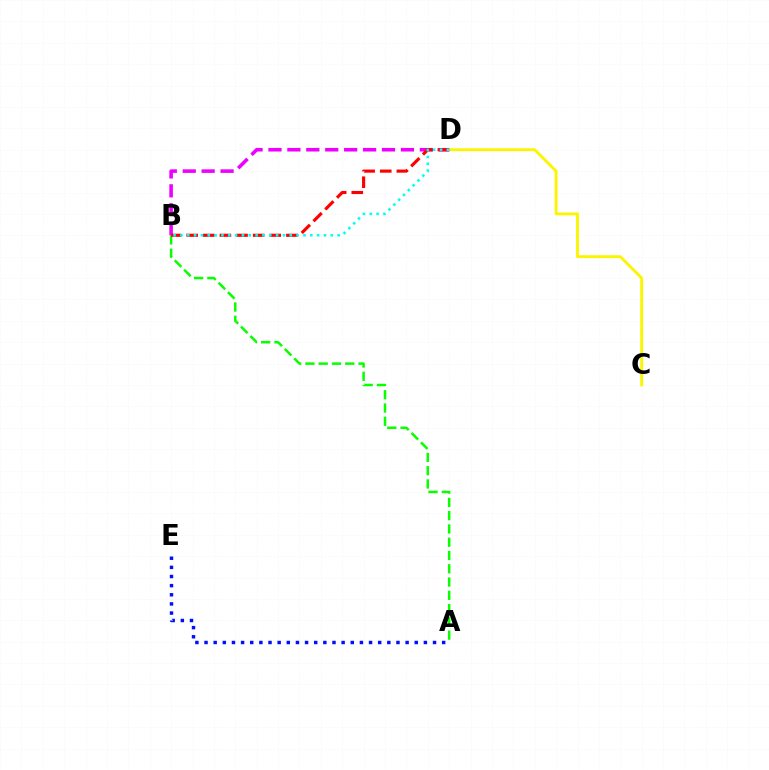{('C', 'D'): [{'color': '#fcf500', 'line_style': 'solid', 'thickness': 2.06}], ('A', 'B'): [{'color': '#08ff00', 'line_style': 'dashed', 'thickness': 1.8}], ('B', 'D'): [{'color': '#ee00ff', 'line_style': 'dashed', 'thickness': 2.57}, {'color': '#ff0000', 'line_style': 'dashed', 'thickness': 2.26}, {'color': '#00fff6', 'line_style': 'dotted', 'thickness': 1.86}], ('A', 'E'): [{'color': '#0010ff', 'line_style': 'dotted', 'thickness': 2.48}]}